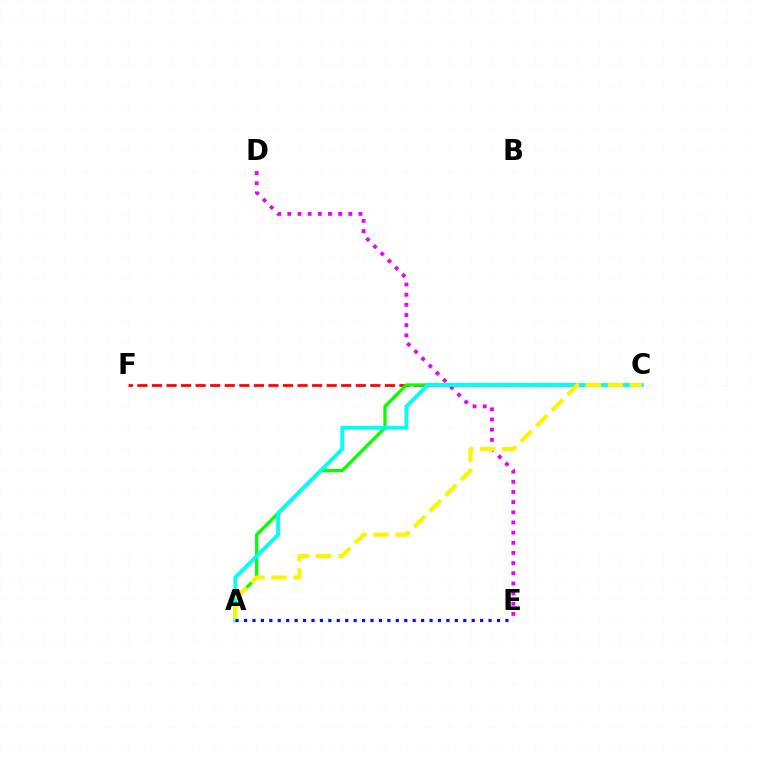{('C', 'F'): [{'color': '#ff0000', 'line_style': 'dashed', 'thickness': 1.98}], ('D', 'E'): [{'color': '#ee00ff', 'line_style': 'dotted', 'thickness': 2.76}], ('A', 'C'): [{'color': '#08ff00', 'line_style': 'solid', 'thickness': 2.37}, {'color': '#00fff6', 'line_style': 'solid', 'thickness': 2.75}, {'color': '#fcf500', 'line_style': 'dashed', 'thickness': 3.0}], ('A', 'E'): [{'color': '#0010ff', 'line_style': 'dotted', 'thickness': 2.29}]}